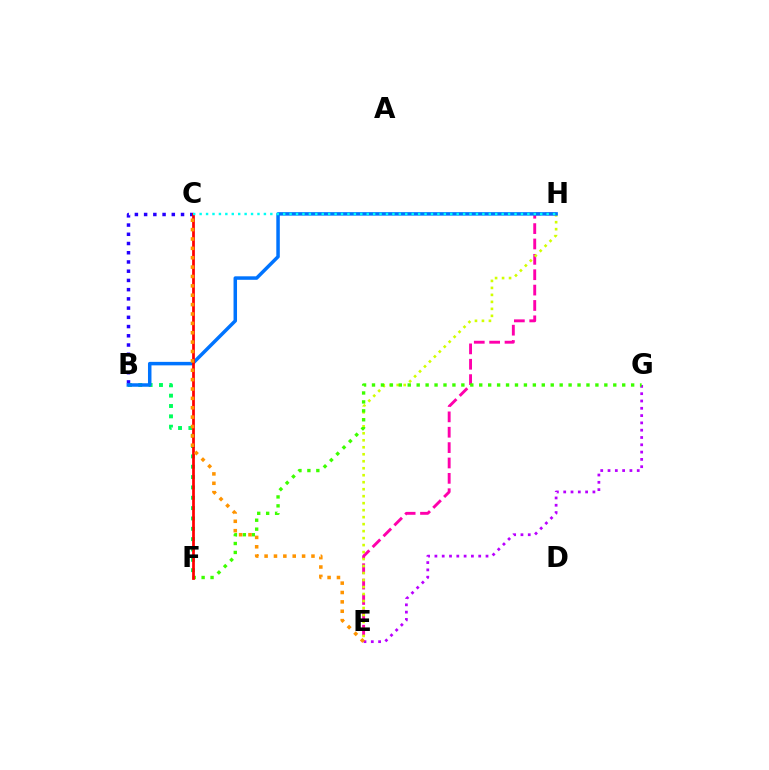{('B', 'F'): [{'color': '#00ff5c', 'line_style': 'dotted', 'thickness': 2.81}], ('E', 'G'): [{'color': '#b900ff', 'line_style': 'dotted', 'thickness': 1.98}], ('E', 'H'): [{'color': '#ff00ac', 'line_style': 'dashed', 'thickness': 2.09}, {'color': '#d1ff00', 'line_style': 'dotted', 'thickness': 1.9}], ('B', 'C'): [{'color': '#2500ff', 'line_style': 'dotted', 'thickness': 2.51}], ('B', 'H'): [{'color': '#0074ff', 'line_style': 'solid', 'thickness': 2.51}], ('F', 'G'): [{'color': '#3dff00', 'line_style': 'dotted', 'thickness': 2.43}], ('C', 'F'): [{'color': '#ff0000', 'line_style': 'solid', 'thickness': 1.97}], ('C', 'E'): [{'color': '#ff9400', 'line_style': 'dotted', 'thickness': 2.55}], ('C', 'H'): [{'color': '#00fff6', 'line_style': 'dotted', 'thickness': 1.75}]}